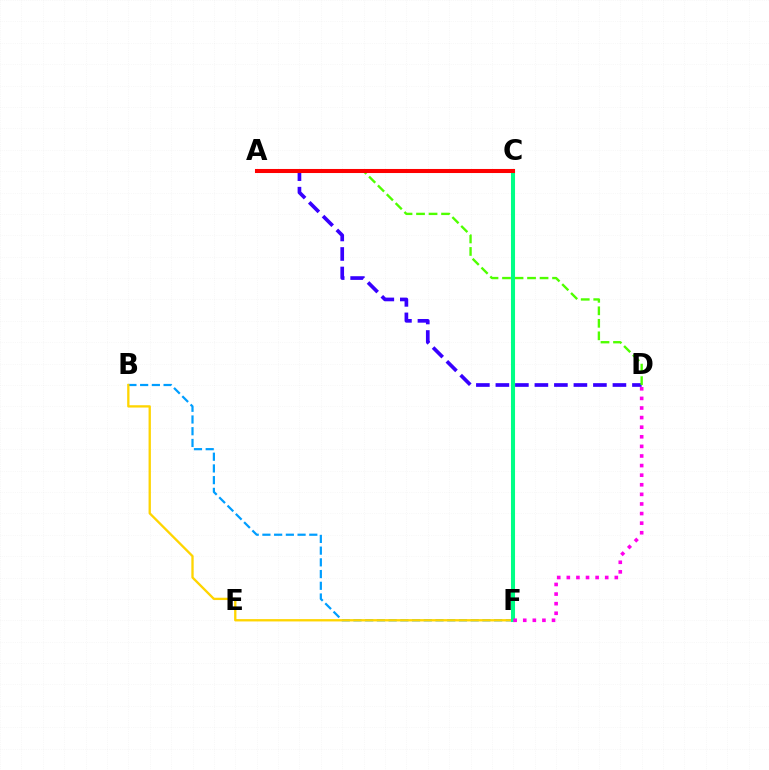{('A', 'D'): [{'color': '#3700ff', 'line_style': 'dashed', 'thickness': 2.65}, {'color': '#4fff00', 'line_style': 'dashed', 'thickness': 1.7}], ('B', 'F'): [{'color': '#009eff', 'line_style': 'dashed', 'thickness': 1.59}, {'color': '#ffd500', 'line_style': 'solid', 'thickness': 1.67}], ('C', 'F'): [{'color': '#00ff86', 'line_style': 'solid', 'thickness': 2.92}], ('A', 'C'): [{'color': '#ff0000', 'line_style': 'solid', 'thickness': 2.92}], ('D', 'F'): [{'color': '#ff00ed', 'line_style': 'dotted', 'thickness': 2.61}]}